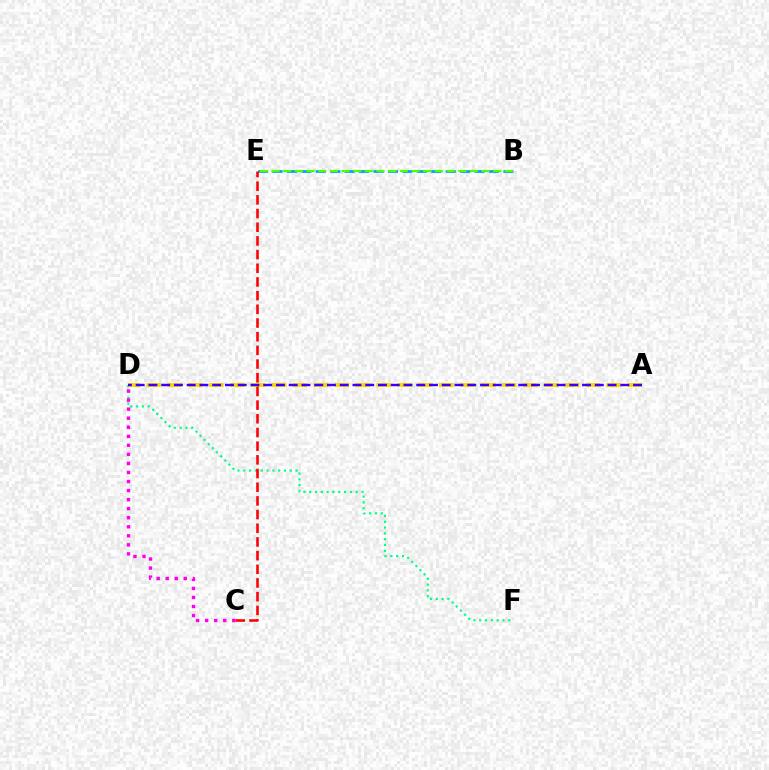{('D', 'F'): [{'color': '#00ff86', 'line_style': 'dotted', 'thickness': 1.58}], ('C', 'D'): [{'color': '#ff00ed', 'line_style': 'dotted', 'thickness': 2.46}], ('A', 'D'): [{'color': '#ffd500', 'line_style': 'dashed', 'thickness': 2.84}, {'color': '#3700ff', 'line_style': 'dashed', 'thickness': 1.73}], ('B', 'E'): [{'color': '#009eff', 'line_style': 'dashed', 'thickness': 1.96}, {'color': '#4fff00', 'line_style': 'dashed', 'thickness': 1.59}], ('C', 'E'): [{'color': '#ff0000', 'line_style': 'dashed', 'thickness': 1.86}]}